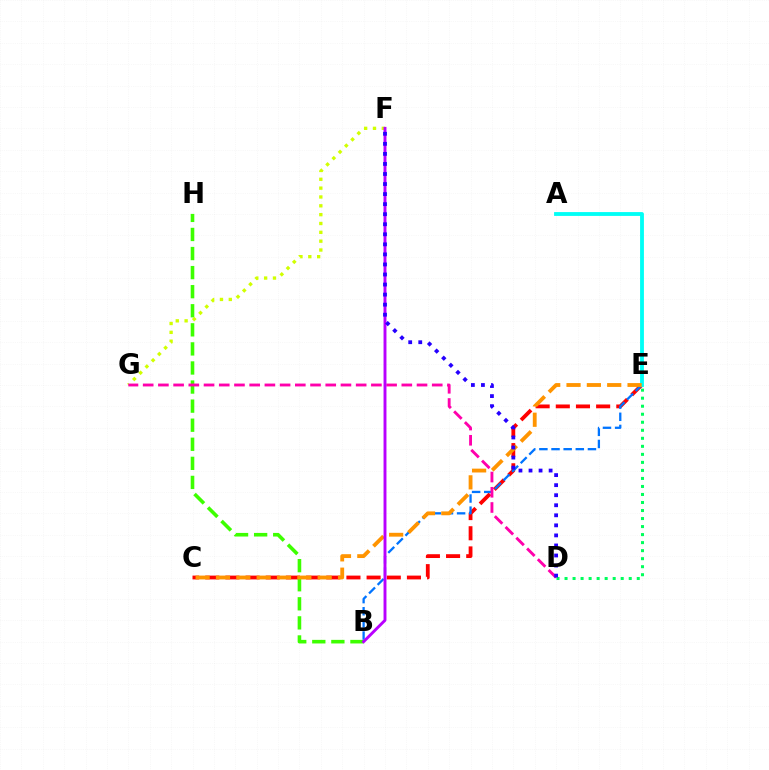{('C', 'E'): [{'color': '#ff0000', 'line_style': 'dashed', 'thickness': 2.74}, {'color': '#ff9400', 'line_style': 'dashed', 'thickness': 2.76}], ('B', 'H'): [{'color': '#3dff00', 'line_style': 'dashed', 'thickness': 2.59}], ('B', 'E'): [{'color': '#0074ff', 'line_style': 'dashed', 'thickness': 1.65}], ('A', 'E'): [{'color': '#00fff6', 'line_style': 'solid', 'thickness': 2.76}], ('F', 'G'): [{'color': '#d1ff00', 'line_style': 'dotted', 'thickness': 2.4}], ('D', 'E'): [{'color': '#00ff5c', 'line_style': 'dotted', 'thickness': 2.18}], ('D', 'G'): [{'color': '#ff00ac', 'line_style': 'dashed', 'thickness': 2.07}], ('B', 'F'): [{'color': '#b900ff', 'line_style': 'solid', 'thickness': 2.1}], ('D', 'F'): [{'color': '#2500ff', 'line_style': 'dotted', 'thickness': 2.73}]}